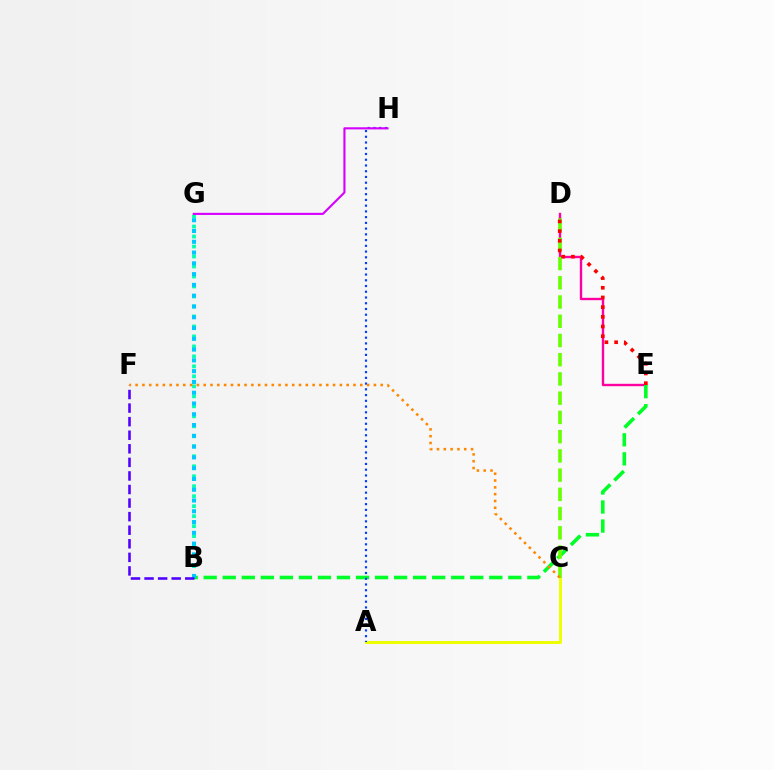{('D', 'E'): [{'color': '#ff00a0', 'line_style': 'solid', 'thickness': 1.72}, {'color': '#ff0000', 'line_style': 'dotted', 'thickness': 2.63}], ('B', 'G'): [{'color': '#00ffaf', 'line_style': 'dotted', 'thickness': 2.71}, {'color': '#00c7ff', 'line_style': 'dotted', 'thickness': 2.93}], ('A', 'C'): [{'color': '#eeff00', 'line_style': 'solid', 'thickness': 2.17}], ('B', 'E'): [{'color': '#00ff27', 'line_style': 'dashed', 'thickness': 2.59}], ('A', 'H'): [{'color': '#003fff', 'line_style': 'dotted', 'thickness': 1.56}], ('G', 'H'): [{'color': '#d600ff', 'line_style': 'solid', 'thickness': 1.52}], ('C', 'D'): [{'color': '#66ff00', 'line_style': 'dashed', 'thickness': 2.61}], ('B', 'F'): [{'color': '#4f00ff', 'line_style': 'dashed', 'thickness': 1.84}], ('C', 'F'): [{'color': '#ff8800', 'line_style': 'dotted', 'thickness': 1.85}]}